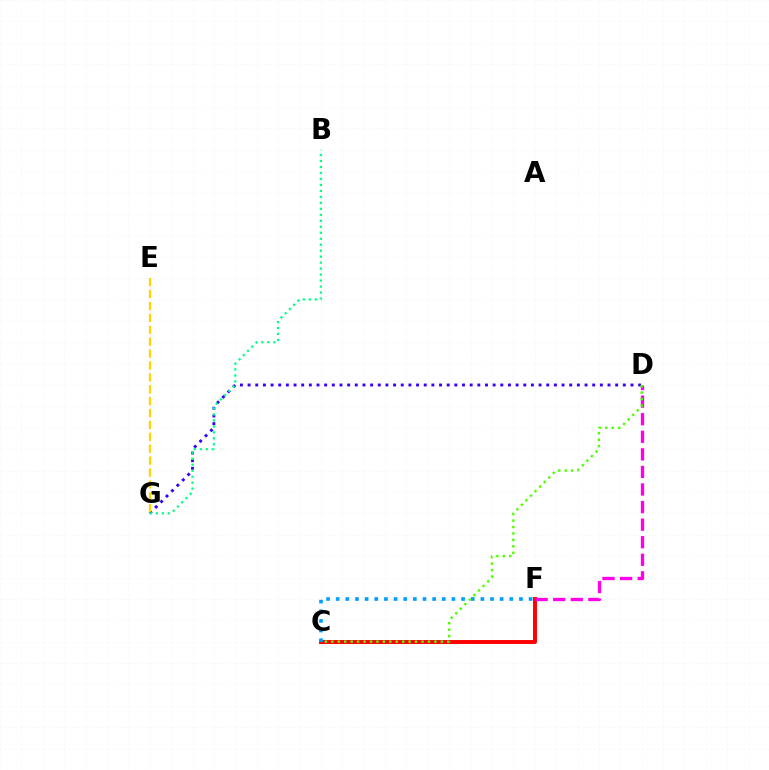{('C', 'F'): [{'color': '#ff0000', 'line_style': 'solid', 'thickness': 2.83}, {'color': '#009eff', 'line_style': 'dotted', 'thickness': 2.62}], ('D', 'F'): [{'color': '#ff00ed', 'line_style': 'dashed', 'thickness': 2.39}], ('D', 'G'): [{'color': '#3700ff', 'line_style': 'dotted', 'thickness': 2.08}], ('C', 'D'): [{'color': '#4fff00', 'line_style': 'dotted', 'thickness': 1.75}], ('E', 'G'): [{'color': '#ffd500', 'line_style': 'dashed', 'thickness': 1.62}], ('B', 'G'): [{'color': '#00ff86', 'line_style': 'dotted', 'thickness': 1.62}]}